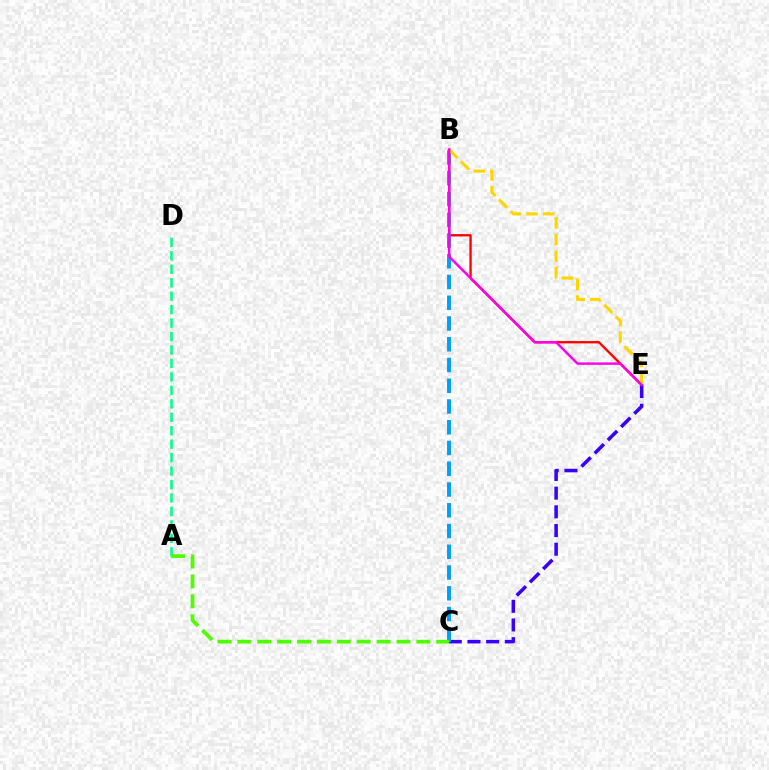{('B', 'E'): [{'color': '#ff0000', 'line_style': 'solid', 'thickness': 1.68}, {'color': '#ffd500', 'line_style': 'dashed', 'thickness': 2.25}, {'color': '#ff00ed', 'line_style': 'solid', 'thickness': 1.76}], ('C', 'E'): [{'color': '#3700ff', 'line_style': 'dashed', 'thickness': 2.54}], ('B', 'C'): [{'color': '#009eff', 'line_style': 'dashed', 'thickness': 2.82}], ('A', 'D'): [{'color': '#00ff86', 'line_style': 'dashed', 'thickness': 1.83}], ('A', 'C'): [{'color': '#4fff00', 'line_style': 'dashed', 'thickness': 2.7}]}